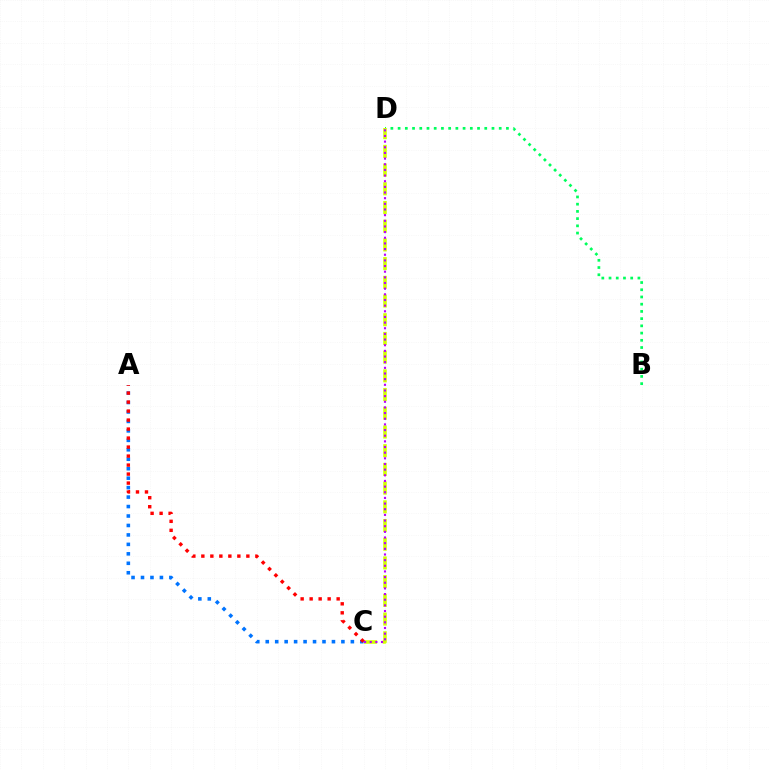{('B', 'D'): [{'color': '#00ff5c', 'line_style': 'dotted', 'thickness': 1.96}], ('A', 'C'): [{'color': '#0074ff', 'line_style': 'dotted', 'thickness': 2.57}, {'color': '#ff0000', 'line_style': 'dotted', 'thickness': 2.45}], ('C', 'D'): [{'color': '#d1ff00', 'line_style': 'dashed', 'thickness': 2.54}, {'color': '#b900ff', 'line_style': 'dotted', 'thickness': 1.54}]}